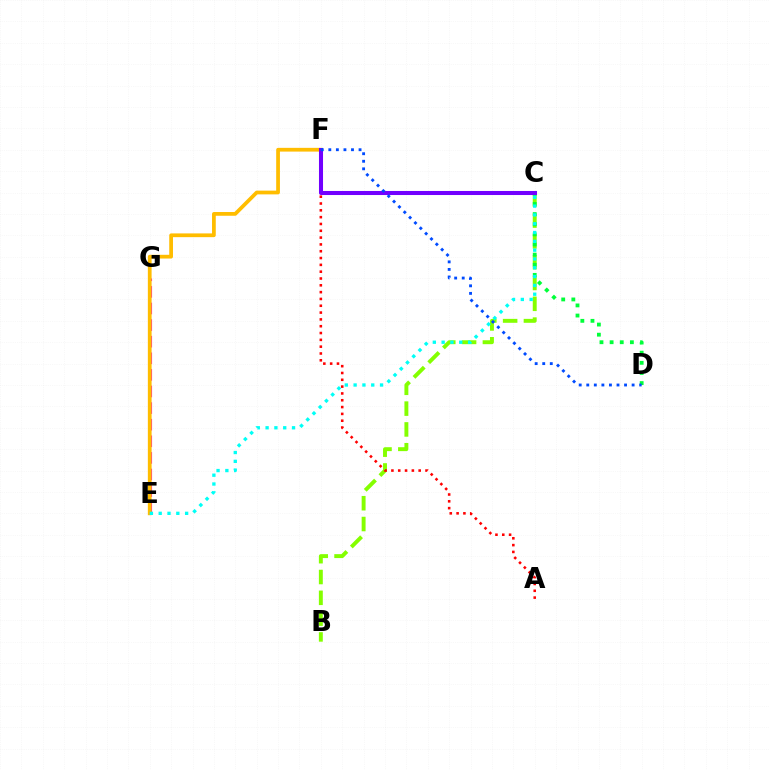{('E', 'G'): [{'color': '#ff00cf', 'line_style': 'dashed', 'thickness': 2.26}], ('B', 'C'): [{'color': '#84ff00', 'line_style': 'dashed', 'thickness': 2.83}], ('A', 'F'): [{'color': '#ff0000', 'line_style': 'dotted', 'thickness': 1.85}], ('C', 'D'): [{'color': '#00ff39', 'line_style': 'dotted', 'thickness': 2.75}], ('E', 'F'): [{'color': '#ffbd00', 'line_style': 'solid', 'thickness': 2.7}], ('C', 'E'): [{'color': '#00fff6', 'line_style': 'dotted', 'thickness': 2.39}], ('C', 'F'): [{'color': '#7200ff', 'line_style': 'solid', 'thickness': 2.91}], ('D', 'F'): [{'color': '#004bff', 'line_style': 'dotted', 'thickness': 2.05}]}